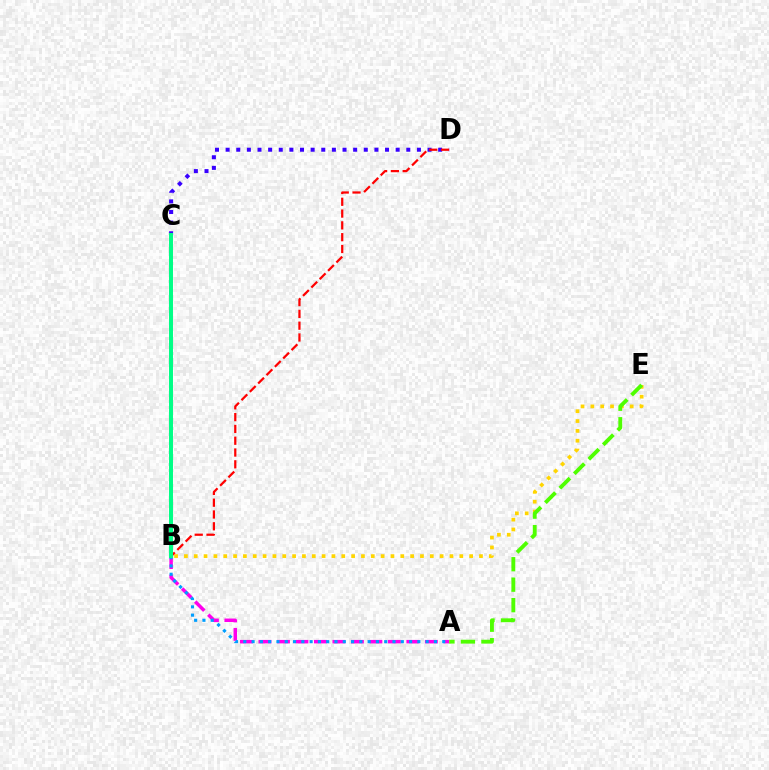{('C', 'D'): [{'color': '#3700ff', 'line_style': 'dotted', 'thickness': 2.89}], ('B', 'E'): [{'color': '#ffd500', 'line_style': 'dotted', 'thickness': 2.67}], ('B', 'D'): [{'color': '#ff0000', 'line_style': 'dashed', 'thickness': 1.6}], ('A', 'B'): [{'color': '#ff00ed', 'line_style': 'dashed', 'thickness': 2.51}, {'color': '#009eff', 'line_style': 'dotted', 'thickness': 2.25}], ('A', 'E'): [{'color': '#4fff00', 'line_style': 'dashed', 'thickness': 2.78}], ('B', 'C'): [{'color': '#00ff86', 'line_style': 'solid', 'thickness': 2.86}]}